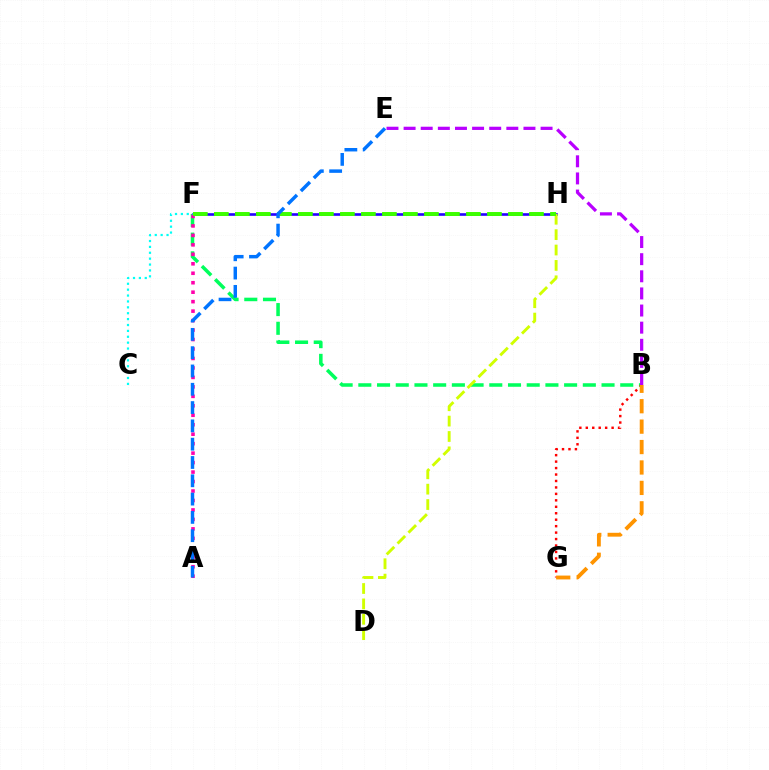{('B', 'F'): [{'color': '#00ff5c', 'line_style': 'dashed', 'thickness': 2.54}], ('B', 'G'): [{'color': '#ff0000', 'line_style': 'dotted', 'thickness': 1.75}, {'color': '#ff9400', 'line_style': 'dashed', 'thickness': 2.77}], ('F', 'H'): [{'color': '#2500ff', 'line_style': 'solid', 'thickness': 1.89}, {'color': '#3dff00', 'line_style': 'dashed', 'thickness': 2.85}], ('A', 'F'): [{'color': '#ff00ac', 'line_style': 'dotted', 'thickness': 2.57}], ('D', 'H'): [{'color': '#d1ff00', 'line_style': 'dashed', 'thickness': 2.09}], ('C', 'F'): [{'color': '#00fff6', 'line_style': 'dotted', 'thickness': 1.6}], ('A', 'E'): [{'color': '#0074ff', 'line_style': 'dashed', 'thickness': 2.49}], ('B', 'E'): [{'color': '#b900ff', 'line_style': 'dashed', 'thickness': 2.33}]}